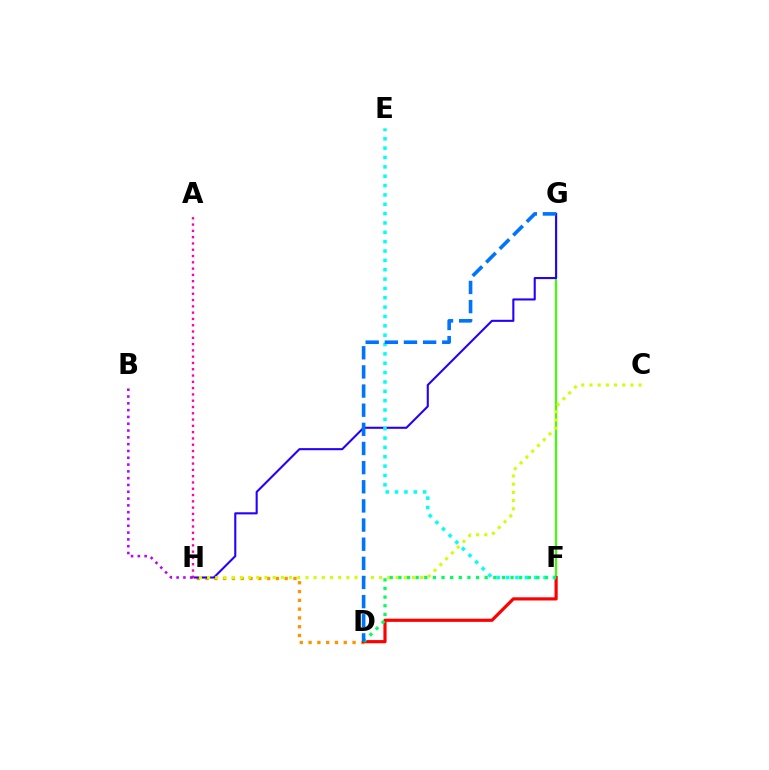{('F', 'G'): [{'color': '#3dff00', 'line_style': 'solid', 'thickness': 1.55}], ('D', 'H'): [{'color': '#ff9400', 'line_style': 'dotted', 'thickness': 2.39}], ('D', 'F'): [{'color': '#ff0000', 'line_style': 'solid', 'thickness': 2.29}, {'color': '#00ff5c', 'line_style': 'dotted', 'thickness': 2.34}], ('G', 'H'): [{'color': '#2500ff', 'line_style': 'solid', 'thickness': 1.51}], ('C', 'H'): [{'color': '#d1ff00', 'line_style': 'dotted', 'thickness': 2.23}], ('A', 'H'): [{'color': '#ff00ac', 'line_style': 'dotted', 'thickness': 1.71}], ('E', 'F'): [{'color': '#00fff6', 'line_style': 'dotted', 'thickness': 2.54}], ('B', 'H'): [{'color': '#b900ff', 'line_style': 'dotted', 'thickness': 1.85}], ('D', 'G'): [{'color': '#0074ff', 'line_style': 'dashed', 'thickness': 2.6}]}